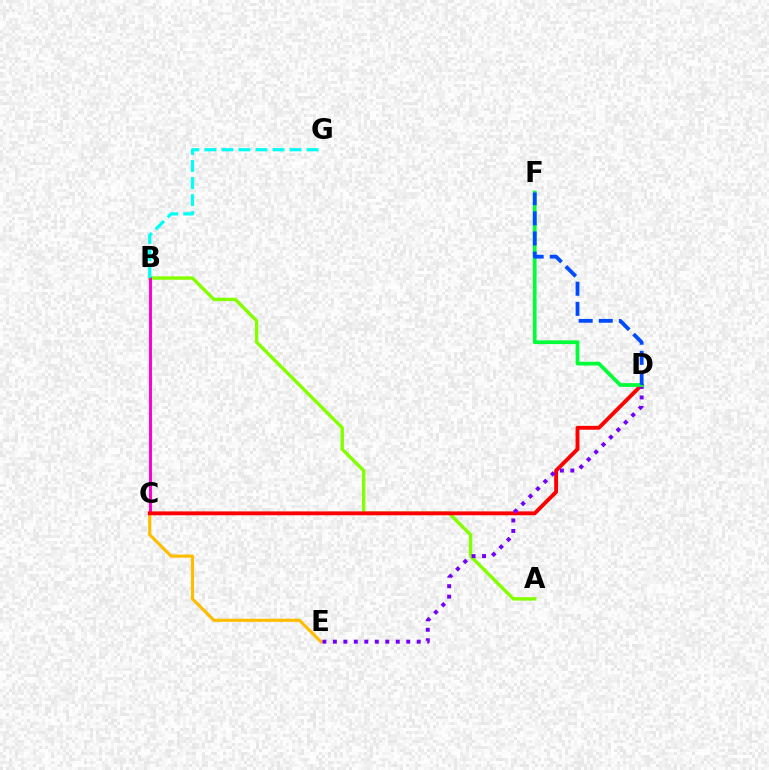{('C', 'E'): [{'color': '#ffbd00', 'line_style': 'solid', 'thickness': 2.26}], ('A', 'B'): [{'color': '#84ff00', 'line_style': 'solid', 'thickness': 2.45}], ('B', 'C'): [{'color': '#ff00cf', 'line_style': 'solid', 'thickness': 2.12}], ('C', 'D'): [{'color': '#ff0000', 'line_style': 'solid', 'thickness': 2.79}], ('B', 'G'): [{'color': '#00fff6', 'line_style': 'dashed', 'thickness': 2.32}], ('D', 'E'): [{'color': '#7200ff', 'line_style': 'dotted', 'thickness': 2.85}], ('D', 'F'): [{'color': '#00ff39', 'line_style': 'solid', 'thickness': 2.69}, {'color': '#004bff', 'line_style': 'dashed', 'thickness': 2.73}]}